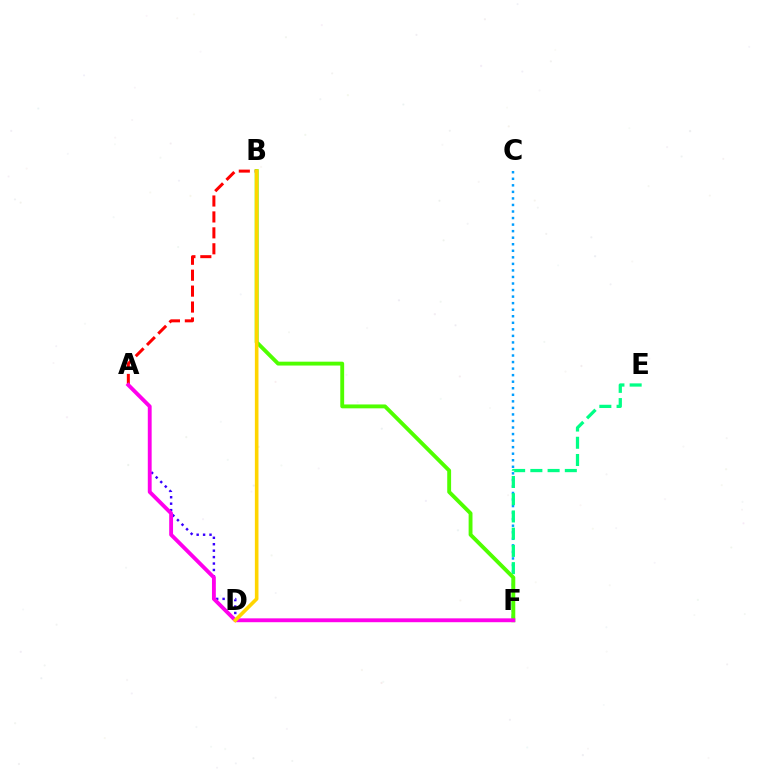{('C', 'F'): [{'color': '#009eff', 'line_style': 'dotted', 'thickness': 1.78}], ('A', 'B'): [{'color': '#ff0000', 'line_style': 'dashed', 'thickness': 2.16}], ('E', 'F'): [{'color': '#00ff86', 'line_style': 'dashed', 'thickness': 2.34}], ('A', 'D'): [{'color': '#3700ff', 'line_style': 'dotted', 'thickness': 1.75}], ('B', 'F'): [{'color': '#4fff00', 'line_style': 'solid', 'thickness': 2.79}], ('A', 'F'): [{'color': '#ff00ed', 'line_style': 'solid', 'thickness': 2.78}], ('B', 'D'): [{'color': '#ffd500', 'line_style': 'solid', 'thickness': 2.6}]}